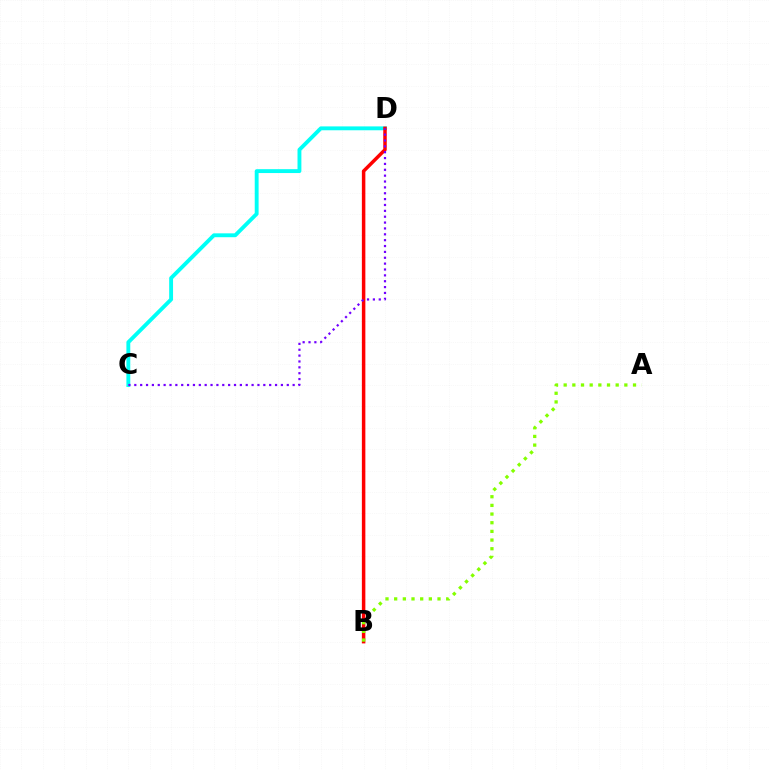{('C', 'D'): [{'color': '#00fff6', 'line_style': 'solid', 'thickness': 2.79}, {'color': '#7200ff', 'line_style': 'dotted', 'thickness': 1.59}], ('B', 'D'): [{'color': '#ff0000', 'line_style': 'solid', 'thickness': 2.51}], ('A', 'B'): [{'color': '#84ff00', 'line_style': 'dotted', 'thickness': 2.36}]}